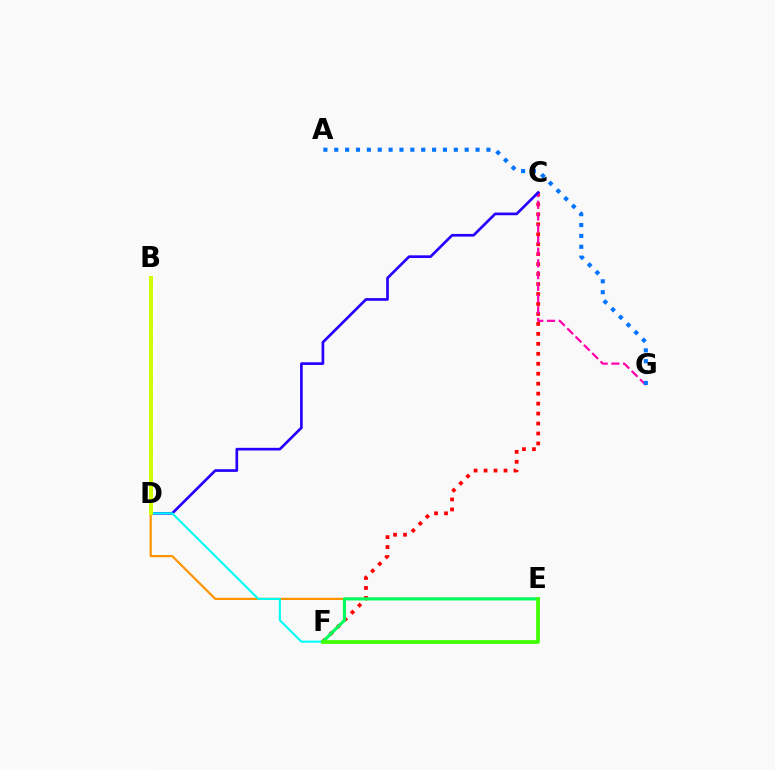{('B', 'D'): [{'color': '#b900ff', 'line_style': 'dashed', 'thickness': 2.56}, {'color': '#d1ff00', 'line_style': 'solid', 'thickness': 2.85}], ('C', 'F'): [{'color': '#ff0000', 'line_style': 'dotted', 'thickness': 2.71}], ('C', 'G'): [{'color': '#ff00ac', 'line_style': 'dashed', 'thickness': 1.59}], ('D', 'E'): [{'color': '#ff9400', 'line_style': 'solid', 'thickness': 1.59}], ('C', 'D'): [{'color': '#2500ff', 'line_style': 'solid', 'thickness': 1.93}], ('B', 'F'): [{'color': '#00fff6', 'line_style': 'solid', 'thickness': 1.52}], ('A', 'G'): [{'color': '#0074ff', 'line_style': 'dotted', 'thickness': 2.95}], ('E', 'F'): [{'color': '#00ff5c', 'line_style': 'solid', 'thickness': 2.25}, {'color': '#3dff00', 'line_style': 'solid', 'thickness': 2.65}]}